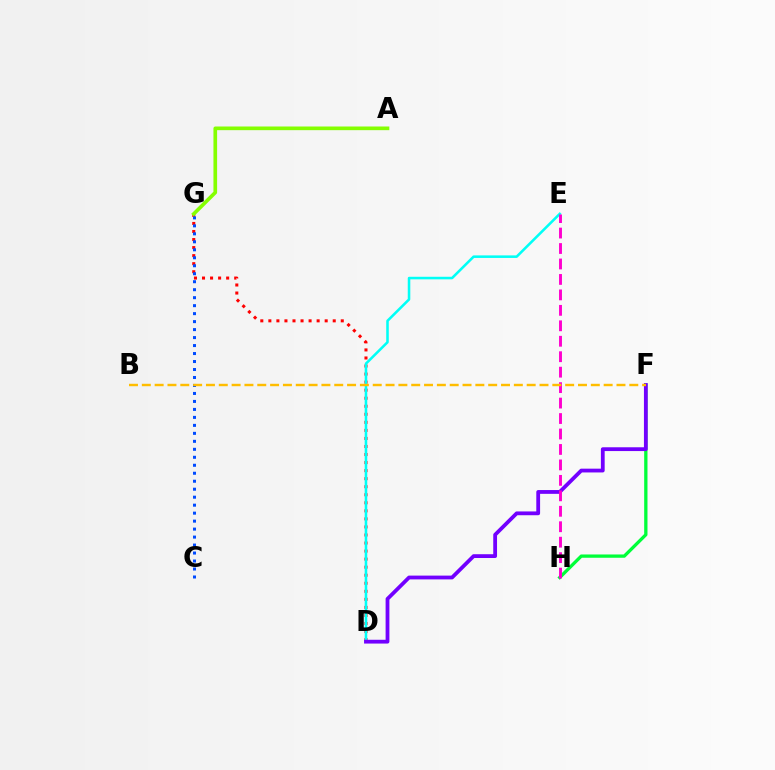{('F', 'H'): [{'color': '#00ff39', 'line_style': 'solid', 'thickness': 2.37}], ('D', 'G'): [{'color': '#ff0000', 'line_style': 'dotted', 'thickness': 2.19}], ('D', 'E'): [{'color': '#00fff6', 'line_style': 'solid', 'thickness': 1.84}], ('C', 'G'): [{'color': '#004bff', 'line_style': 'dotted', 'thickness': 2.17}], ('D', 'F'): [{'color': '#7200ff', 'line_style': 'solid', 'thickness': 2.73}], ('E', 'H'): [{'color': '#ff00cf', 'line_style': 'dashed', 'thickness': 2.1}], ('B', 'F'): [{'color': '#ffbd00', 'line_style': 'dashed', 'thickness': 1.74}], ('A', 'G'): [{'color': '#84ff00', 'line_style': 'solid', 'thickness': 2.64}]}